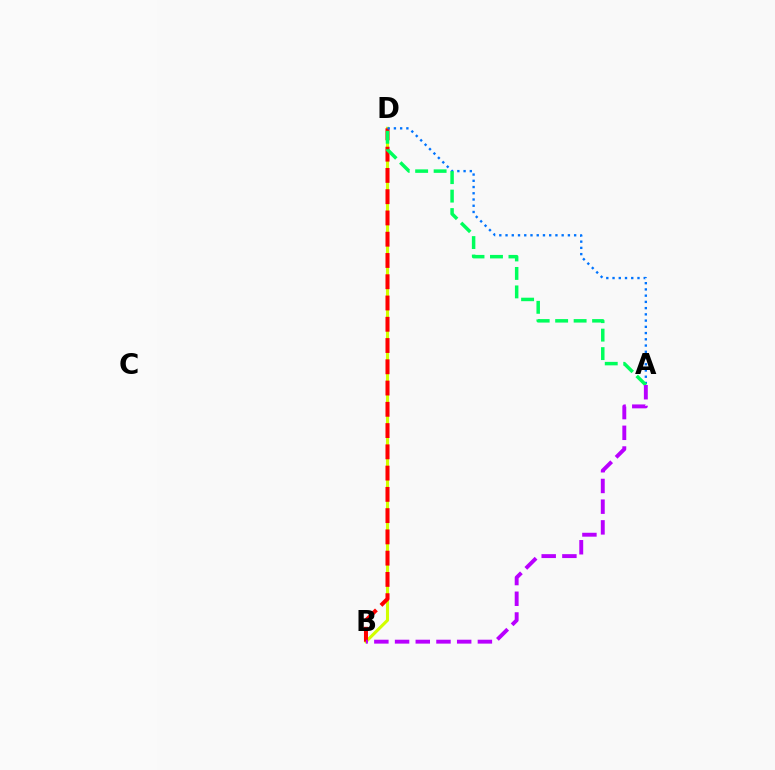{('B', 'D'): [{'color': '#d1ff00', 'line_style': 'solid', 'thickness': 2.22}, {'color': '#ff0000', 'line_style': 'dashed', 'thickness': 2.89}], ('A', 'D'): [{'color': '#0074ff', 'line_style': 'dotted', 'thickness': 1.69}, {'color': '#00ff5c', 'line_style': 'dashed', 'thickness': 2.51}], ('A', 'B'): [{'color': '#b900ff', 'line_style': 'dashed', 'thickness': 2.81}]}